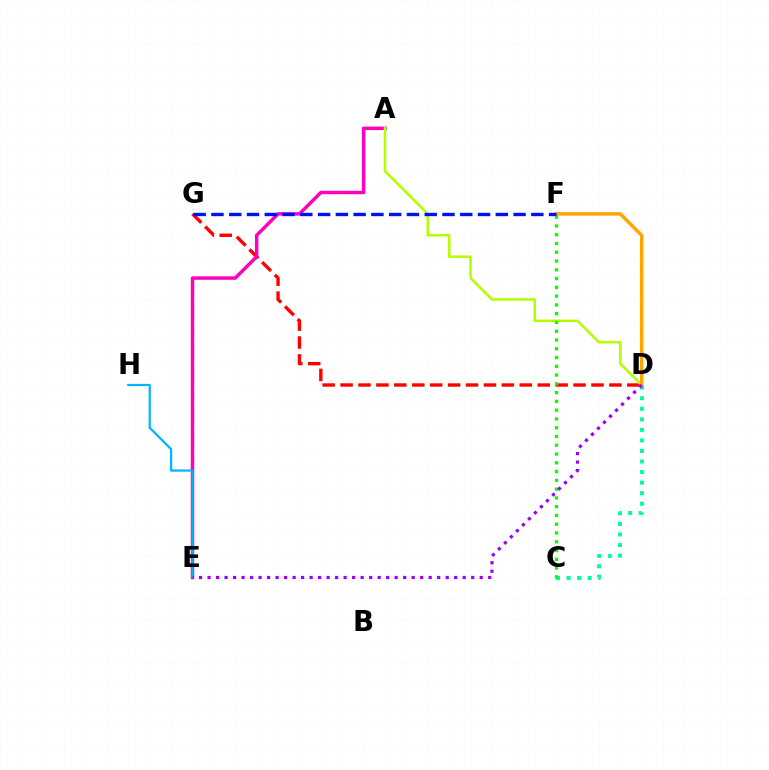{('D', 'G'): [{'color': '#ff0000', 'line_style': 'dashed', 'thickness': 2.43}], ('A', 'E'): [{'color': '#ff00bd', 'line_style': 'solid', 'thickness': 2.49}], ('E', 'H'): [{'color': '#00b5ff', 'line_style': 'solid', 'thickness': 1.61}], ('C', 'D'): [{'color': '#00ff9d', 'line_style': 'dotted', 'thickness': 2.87}], ('A', 'D'): [{'color': '#b3ff00', 'line_style': 'solid', 'thickness': 1.84}], ('D', 'F'): [{'color': '#ffa500', 'line_style': 'solid', 'thickness': 2.51}], ('C', 'F'): [{'color': '#08ff00', 'line_style': 'dotted', 'thickness': 2.38}], ('D', 'E'): [{'color': '#9b00ff', 'line_style': 'dotted', 'thickness': 2.31}], ('F', 'G'): [{'color': '#0010ff', 'line_style': 'dashed', 'thickness': 2.41}]}